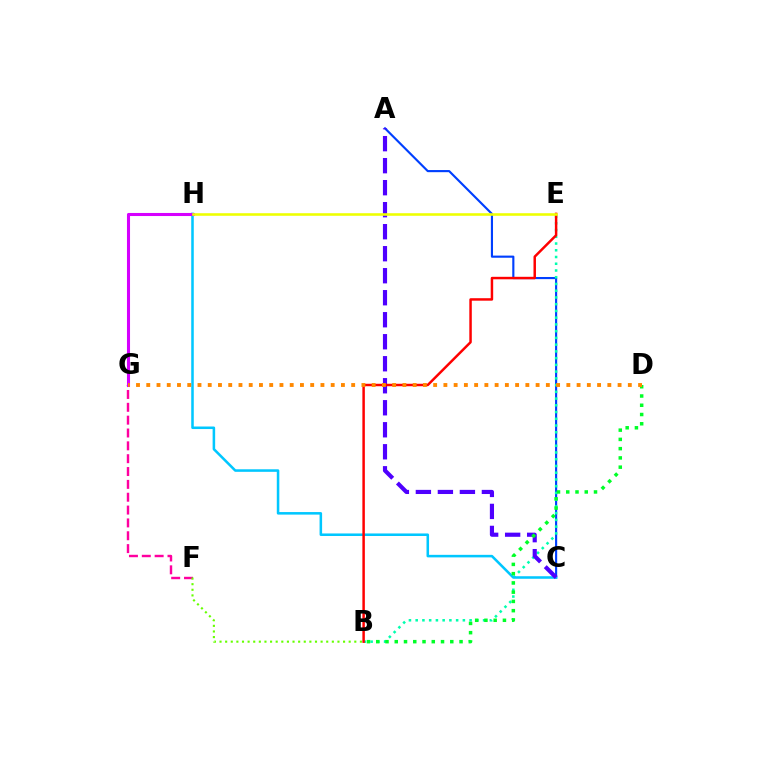{('A', 'C'): [{'color': '#003fff', 'line_style': 'solid', 'thickness': 1.54}, {'color': '#4f00ff', 'line_style': 'dashed', 'thickness': 2.99}], ('B', 'E'): [{'color': '#00ffaf', 'line_style': 'dotted', 'thickness': 1.83}, {'color': '#ff0000', 'line_style': 'solid', 'thickness': 1.78}], ('C', 'H'): [{'color': '#00c7ff', 'line_style': 'solid', 'thickness': 1.83}], ('F', 'G'): [{'color': '#ff00a0', 'line_style': 'dashed', 'thickness': 1.74}], ('G', 'H'): [{'color': '#d600ff', 'line_style': 'solid', 'thickness': 2.21}], ('B', 'D'): [{'color': '#00ff27', 'line_style': 'dotted', 'thickness': 2.51}], ('B', 'F'): [{'color': '#66ff00', 'line_style': 'dotted', 'thickness': 1.53}], ('E', 'H'): [{'color': '#eeff00', 'line_style': 'solid', 'thickness': 1.86}], ('D', 'G'): [{'color': '#ff8800', 'line_style': 'dotted', 'thickness': 2.78}]}